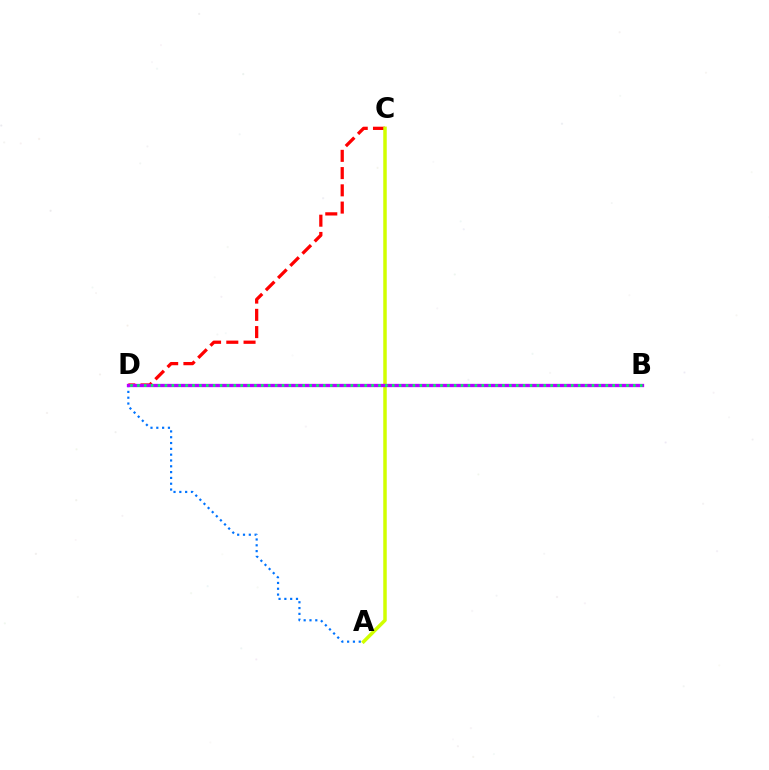{('C', 'D'): [{'color': '#ff0000', 'line_style': 'dashed', 'thickness': 2.34}], ('A', 'C'): [{'color': '#d1ff00', 'line_style': 'solid', 'thickness': 2.51}], ('A', 'D'): [{'color': '#0074ff', 'line_style': 'dotted', 'thickness': 1.58}], ('B', 'D'): [{'color': '#b900ff', 'line_style': 'solid', 'thickness': 2.38}, {'color': '#00ff5c', 'line_style': 'dotted', 'thickness': 1.87}]}